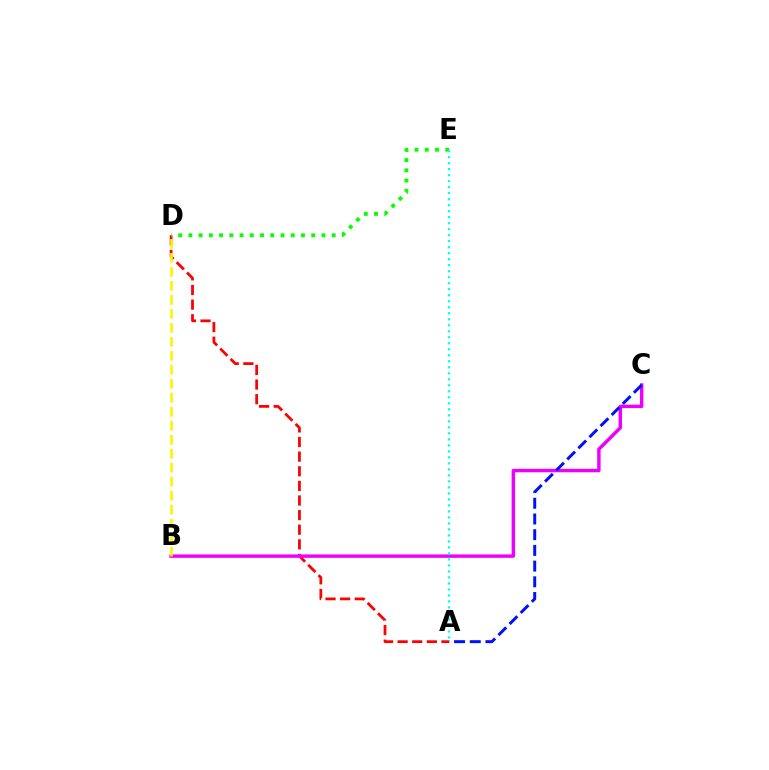{('A', 'D'): [{'color': '#ff0000', 'line_style': 'dashed', 'thickness': 1.99}], ('B', 'C'): [{'color': '#ee00ff', 'line_style': 'solid', 'thickness': 2.47}], ('B', 'D'): [{'color': '#fcf500', 'line_style': 'dashed', 'thickness': 1.9}], ('A', 'C'): [{'color': '#0010ff', 'line_style': 'dashed', 'thickness': 2.13}], ('D', 'E'): [{'color': '#08ff00', 'line_style': 'dotted', 'thickness': 2.78}], ('A', 'E'): [{'color': '#00fff6', 'line_style': 'dotted', 'thickness': 1.63}]}